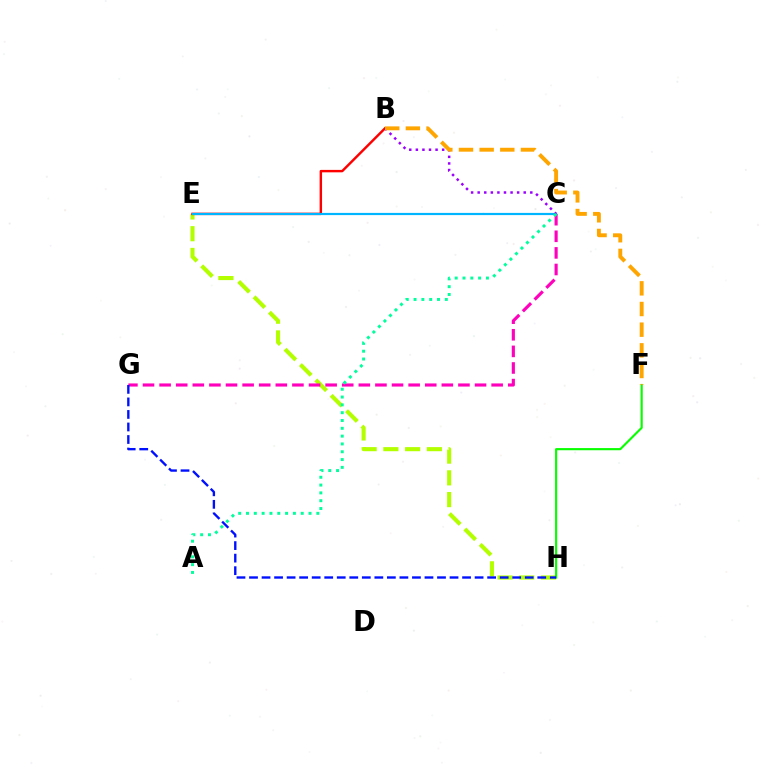{('E', 'H'): [{'color': '#b3ff00', 'line_style': 'dashed', 'thickness': 2.95}], ('C', 'G'): [{'color': '#ff00bd', 'line_style': 'dashed', 'thickness': 2.26}], ('B', 'E'): [{'color': '#ff0000', 'line_style': 'solid', 'thickness': 1.75}], ('C', 'E'): [{'color': '#00b5ff', 'line_style': 'solid', 'thickness': 1.58}], ('B', 'C'): [{'color': '#9b00ff', 'line_style': 'dotted', 'thickness': 1.79}], ('A', 'C'): [{'color': '#00ff9d', 'line_style': 'dotted', 'thickness': 2.12}], ('F', 'H'): [{'color': '#08ff00', 'line_style': 'solid', 'thickness': 1.55}], ('B', 'F'): [{'color': '#ffa500', 'line_style': 'dashed', 'thickness': 2.81}], ('G', 'H'): [{'color': '#0010ff', 'line_style': 'dashed', 'thickness': 1.7}]}